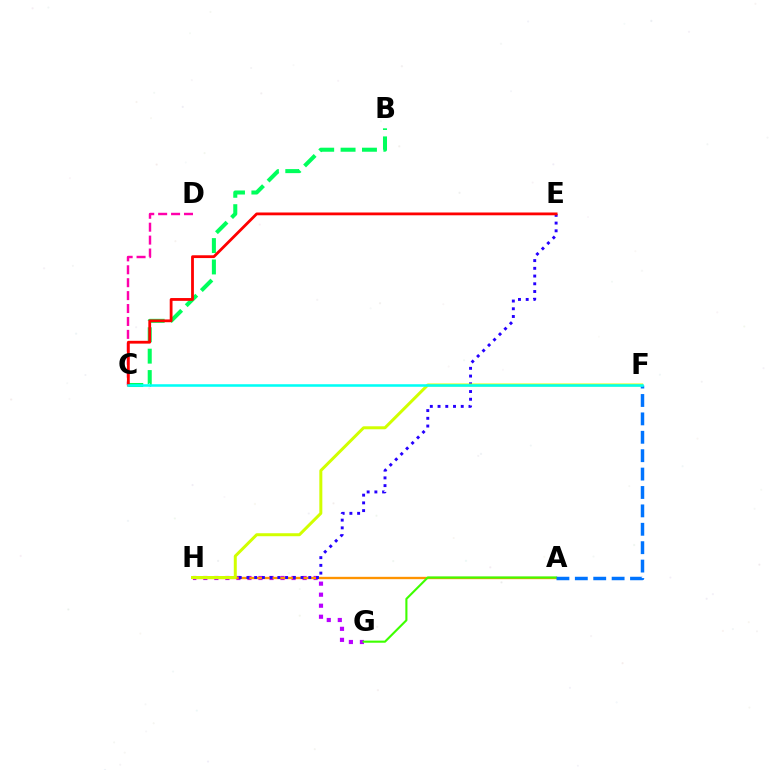{('G', 'H'): [{'color': '#b900ff', 'line_style': 'dotted', 'thickness': 3.0}], ('B', 'C'): [{'color': '#00ff5c', 'line_style': 'dashed', 'thickness': 2.9}], ('C', 'D'): [{'color': '#ff00ac', 'line_style': 'dashed', 'thickness': 1.76}], ('A', 'H'): [{'color': '#ff9400', 'line_style': 'solid', 'thickness': 1.69}], ('A', 'G'): [{'color': '#3dff00', 'line_style': 'solid', 'thickness': 1.52}], ('E', 'H'): [{'color': '#2500ff', 'line_style': 'dotted', 'thickness': 2.1}], ('A', 'F'): [{'color': '#0074ff', 'line_style': 'dashed', 'thickness': 2.5}], ('F', 'H'): [{'color': '#d1ff00', 'line_style': 'solid', 'thickness': 2.15}], ('C', 'E'): [{'color': '#ff0000', 'line_style': 'solid', 'thickness': 2.01}], ('C', 'F'): [{'color': '#00fff6', 'line_style': 'solid', 'thickness': 1.84}]}